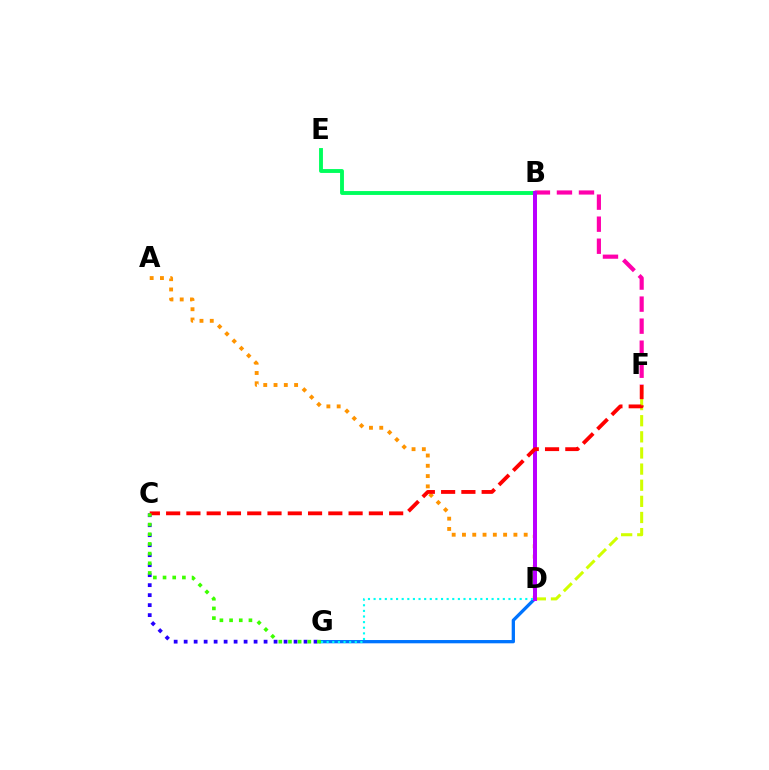{('D', 'F'): [{'color': '#d1ff00', 'line_style': 'dashed', 'thickness': 2.19}], ('B', 'E'): [{'color': '#00ff5c', 'line_style': 'solid', 'thickness': 2.79}], ('D', 'G'): [{'color': '#0074ff', 'line_style': 'solid', 'thickness': 2.37}, {'color': '#00fff6', 'line_style': 'dotted', 'thickness': 1.53}], ('C', 'G'): [{'color': '#2500ff', 'line_style': 'dotted', 'thickness': 2.71}, {'color': '#3dff00', 'line_style': 'dotted', 'thickness': 2.63}], ('A', 'D'): [{'color': '#ff9400', 'line_style': 'dotted', 'thickness': 2.8}], ('B', 'F'): [{'color': '#ff00ac', 'line_style': 'dashed', 'thickness': 2.99}], ('B', 'D'): [{'color': '#b900ff', 'line_style': 'solid', 'thickness': 2.89}], ('C', 'F'): [{'color': '#ff0000', 'line_style': 'dashed', 'thickness': 2.75}]}